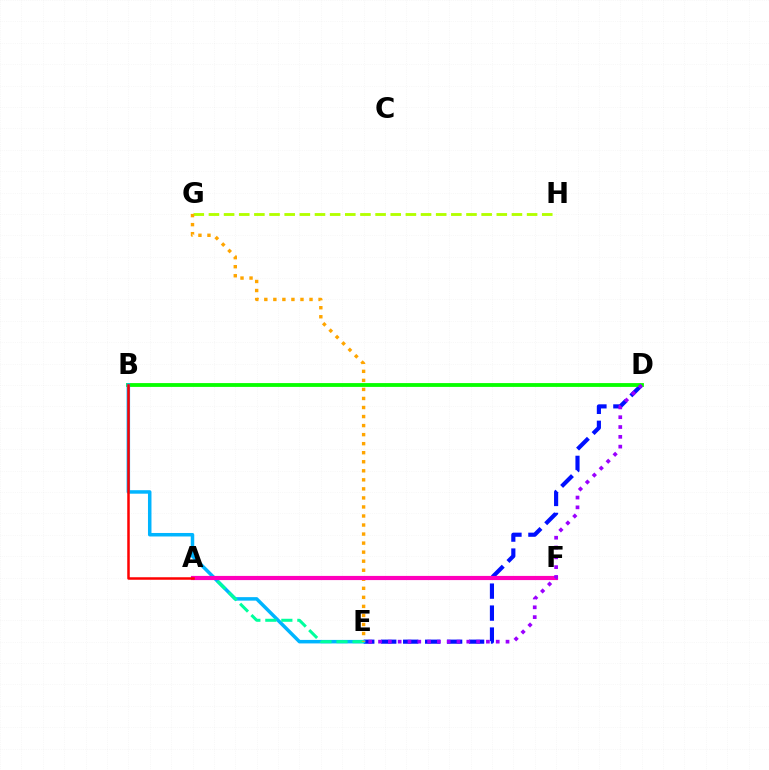{('D', 'E'): [{'color': '#0010ff', 'line_style': 'dashed', 'thickness': 2.98}, {'color': '#9b00ff', 'line_style': 'dotted', 'thickness': 2.66}], ('B', 'D'): [{'color': '#08ff00', 'line_style': 'solid', 'thickness': 2.75}], ('B', 'E'): [{'color': '#00b5ff', 'line_style': 'solid', 'thickness': 2.52}], ('A', 'E'): [{'color': '#00ff9d', 'line_style': 'dashed', 'thickness': 2.17}], ('G', 'H'): [{'color': '#b3ff00', 'line_style': 'dashed', 'thickness': 2.06}], ('E', 'G'): [{'color': '#ffa500', 'line_style': 'dotted', 'thickness': 2.46}], ('A', 'F'): [{'color': '#ff00bd', 'line_style': 'solid', 'thickness': 3.0}], ('A', 'B'): [{'color': '#ff0000', 'line_style': 'solid', 'thickness': 1.8}]}